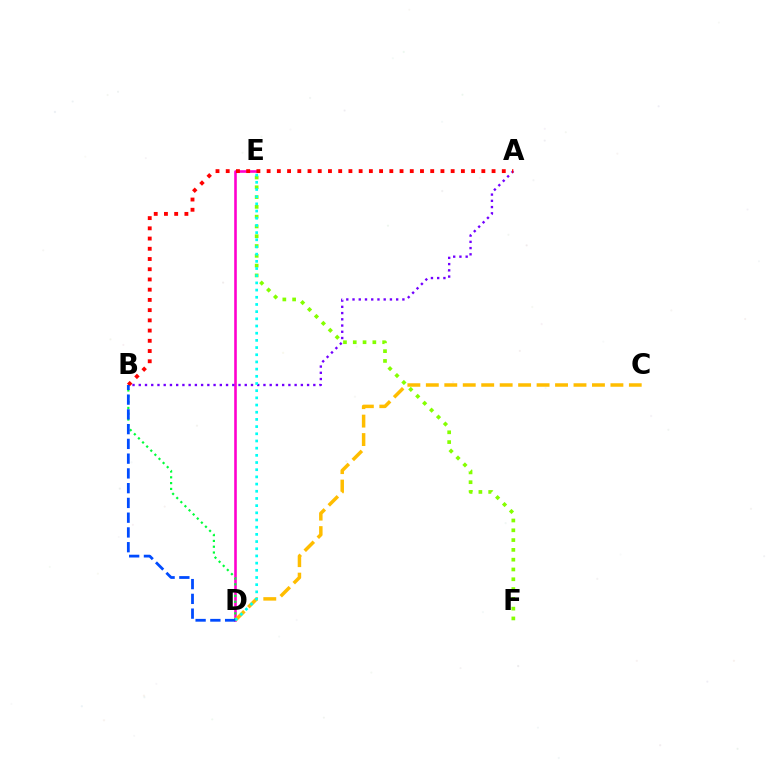{('D', 'E'): [{'color': '#ff00cf', 'line_style': 'solid', 'thickness': 1.88}, {'color': '#00fff6', 'line_style': 'dotted', 'thickness': 1.95}], ('A', 'B'): [{'color': '#7200ff', 'line_style': 'dotted', 'thickness': 1.69}, {'color': '#ff0000', 'line_style': 'dotted', 'thickness': 2.78}], ('C', 'D'): [{'color': '#ffbd00', 'line_style': 'dashed', 'thickness': 2.51}], ('E', 'F'): [{'color': '#84ff00', 'line_style': 'dotted', 'thickness': 2.66}], ('B', 'D'): [{'color': '#00ff39', 'line_style': 'dotted', 'thickness': 1.58}, {'color': '#004bff', 'line_style': 'dashed', 'thickness': 2.0}]}